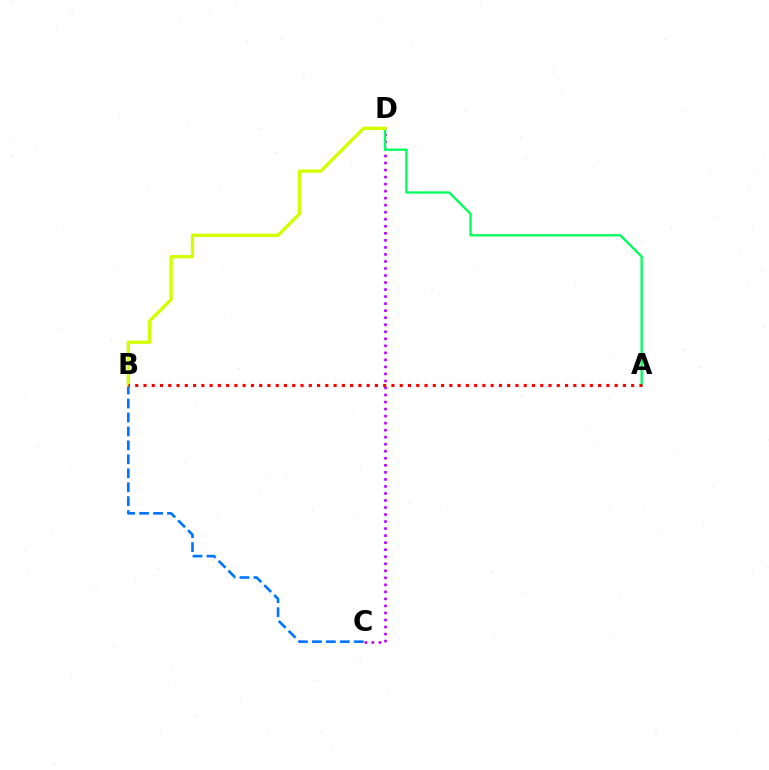{('C', 'D'): [{'color': '#b900ff', 'line_style': 'dotted', 'thickness': 1.91}], ('B', 'C'): [{'color': '#0074ff', 'line_style': 'dashed', 'thickness': 1.89}], ('A', 'D'): [{'color': '#00ff5c', 'line_style': 'solid', 'thickness': 1.68}], ('B', 'D'): [{'color': '#d1ff00', 'line_style': 'solid', 'thickness': 2.4}], ('A', 'B'): [{'color': '#ff0000', 'line_style': 'dotted', 'thickness': 2.25}]}